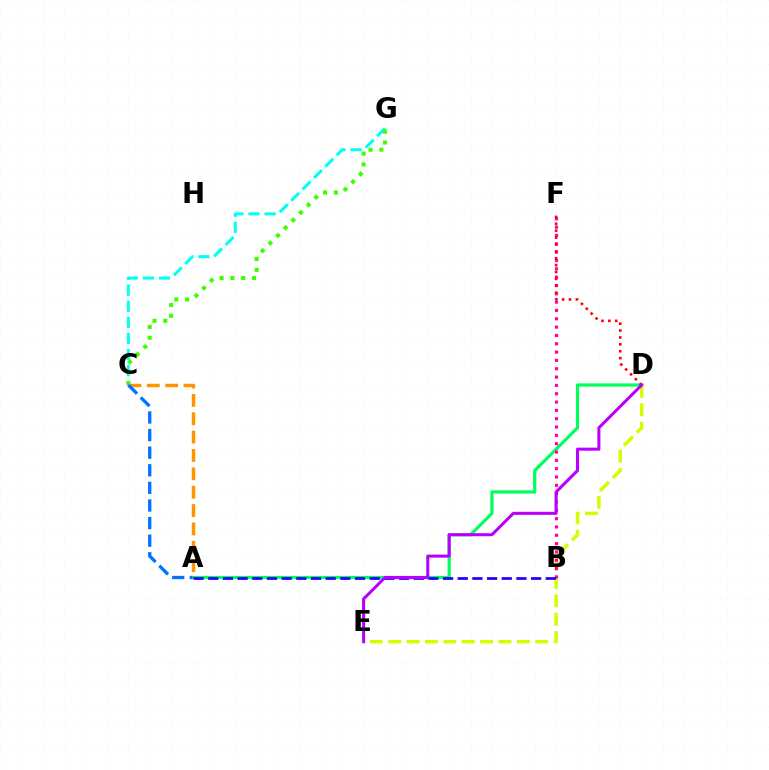{('A', 'D'): [{'color': '#00ff5c', 'line_style': 'solid', 'thickness': 2.3}], ('C', 'G'): [{'color': '#00fff6', 'line_style': 'dashed', 'thickness': 2.18}, {'color': '#3dff00', 'line_style': 'dotted', 'thickness': 2.94}], ('A', 'C'): [{'color': '#ff9400', 'line_style': 'dashed', 'thickness': 2.49}, {'color': '#0074ff', 'line_style': 'dashed', 'thickness': 2.39}], ('D', 'E'): [{'color': '#d1ff00', 'line_style': 'dashed', 'thickness': 2.5}, {'color': '#b900ff', 'line_style': 'solid', 'thickness': 2.2}], ('B', 'F'): [{'color': '#ff00ac', 'line_style': 'dotted', 'thickness': 2.26}], ('A', 'B'): [{'color': '#2500ff', 'line_style': 'dashed', 'thickness': 1.99}], ('D', 'F'): [{'color': '#ff0000', 'line_style': 'dotted', 'thickness': 1.87}]}